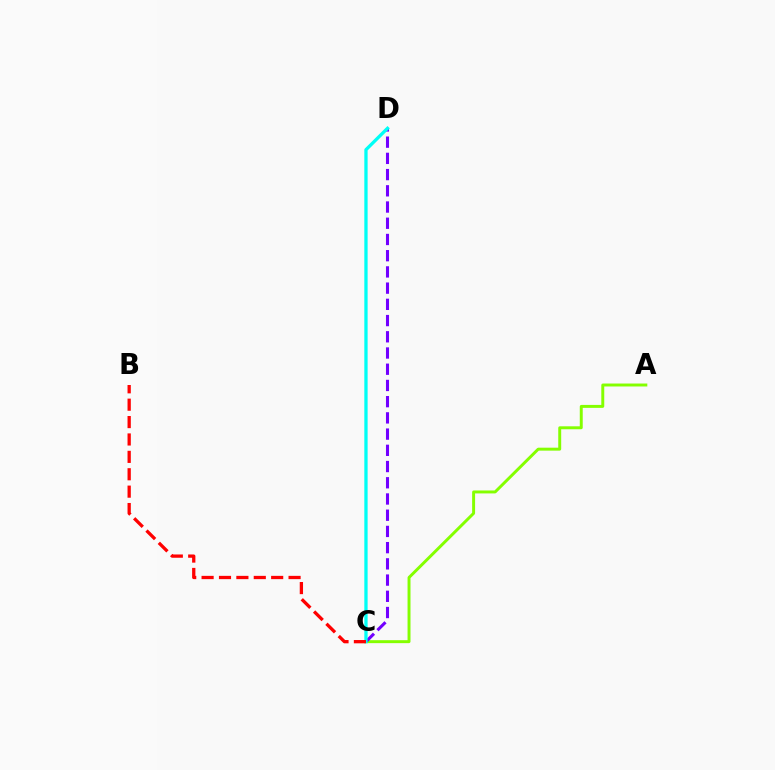{('A', 'C'): [{'color': '#84ff00', 'line_style': 'solid', 'thickness': 2.12}], ('C', 'D'): [{'color': '#7200ff', 'line_style': 'dashed', 'thickness': 2.2}, {'color': '#00fff6', 'line_style': 'solid', 'thickness': 2.37}], ('B', 'C'): [{'color': '#ff0000', 'line_style': 'dashed', 'thickness': 2.36}]}